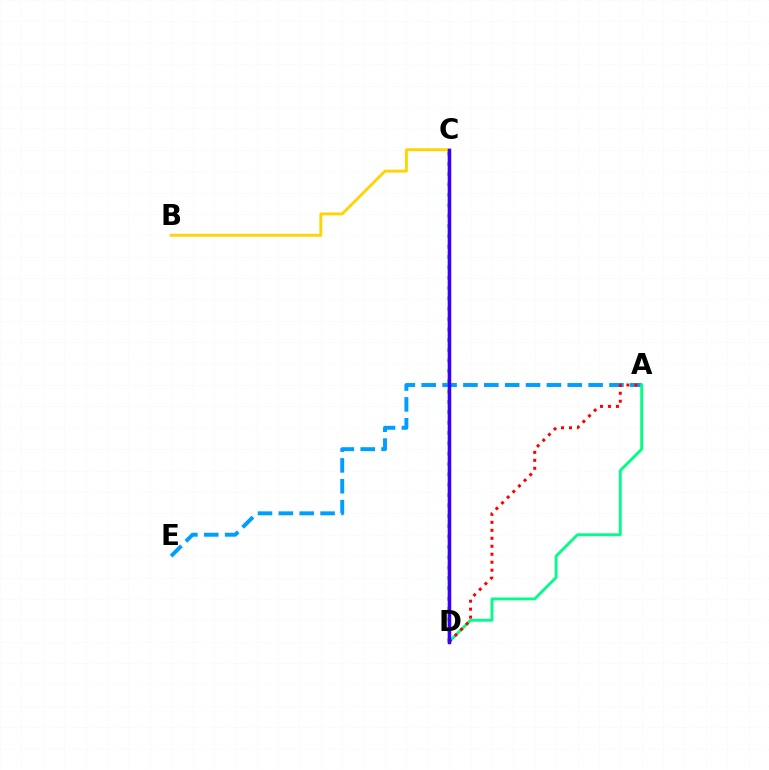{('A', 'E'): [{'color': '#009eff', 'line_style': 'dashed', 'thickness': 2.83}], ('A', 'D'): [{'color': '#00ff86', 'line_style': 'solid', 'thickness': 2.06}, {'color': '#ff0000', 'line_style': 'dotted', 'thickness': 2.17}], ('C', 'D'): [{'color': '#ff00ed', 'line_style': 'solid', 'thickness': 1.68}, {'color': '#4fff00', 'line_style': 'dotted', 'thickness': 2.81}, {'color': '#3700ff', 'line_style': 'solid', 'thickness': 2.49}], ('B', 'C'): [{'color': '#ffd500', 'line_style': 'solid', 'thickness': 2.07}]}